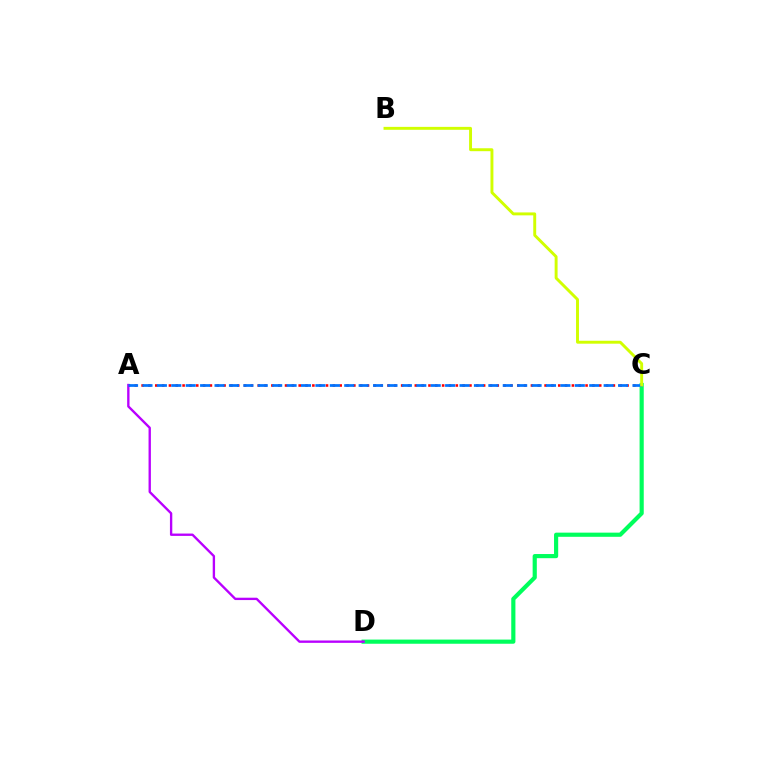{('A', 'C'): [{'color': '#ff0000', 'line_style': 'dotted', 'thickness': 1.86}, {'color': '#0074ff', 'line_style': 'dashed', 'thickness': 1.96}], ('C', 'D'): [{'color': '#00ff5c', 'line_style': 'solid', 'thickness': 3.0}], ('A', 'D'): [{'color': '#b900ff', 'line_style': 'solid', 'thickness': 1.69}], ('B', 'C'): [{'color': '#d1ff00', 'line_style': 'solid', 'thickness': 2.11}]}